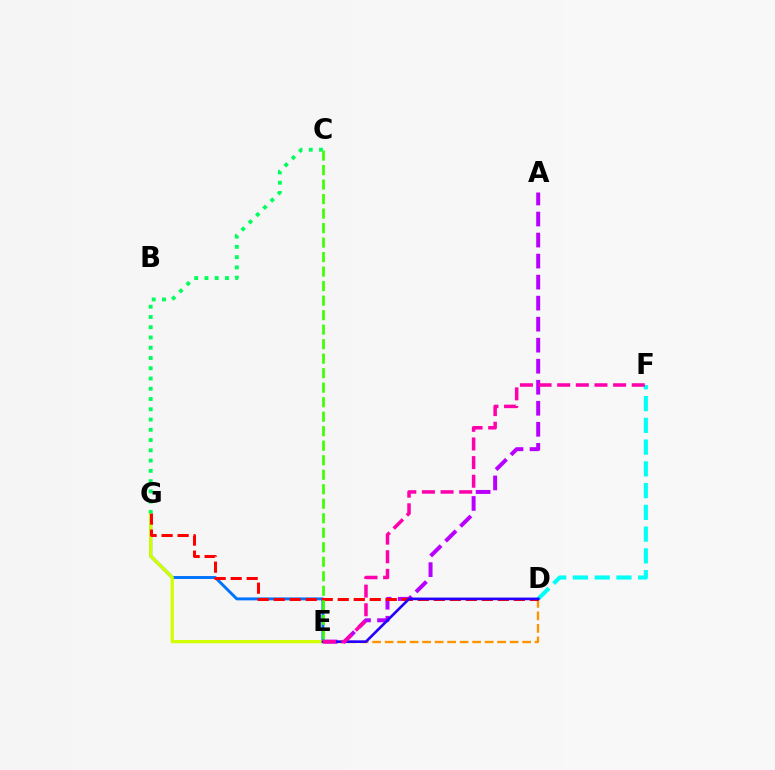{('E', 'G'): [{'color': '#0074ff', 'line_style': 'solid', 'thickness': 2.11}, {'color': '#d1ff00', 'line_style': 'solid', 'thickness': 2.32}], ('D', 'E'): [{'color': '#ff9400', 'line_style': 'dashed', 'thickness': 1.7}, {'color': '#2500ff', 'line_style': 'solid', 'thickness': 1.9}], ('A', 'E'): [{'color': '#b900ff', 'line_style': 'dashed', 'thickness': 2.86}], ('D', 'F'): [{'color': '#00fff6', 'line_style': 'dashed', 'thickness': 2.95}], ('D', 'G'): [{'color': '#ff0000', 'line_style': 'dashed', 'thickness': 2.17}], ('C', 'G'): [{'color': '#00ff5c', 'line_style': 'dotted', 'thickness': 2.79}], ('E', 'F'): [{'color': '#ff00ac', 'line_style': 'dashed', 'thickness': 2.53}], ('C', 'E'): [{'color': '#3dff00', 'line_style': 'dashed', 'thickness': 1.97}]}